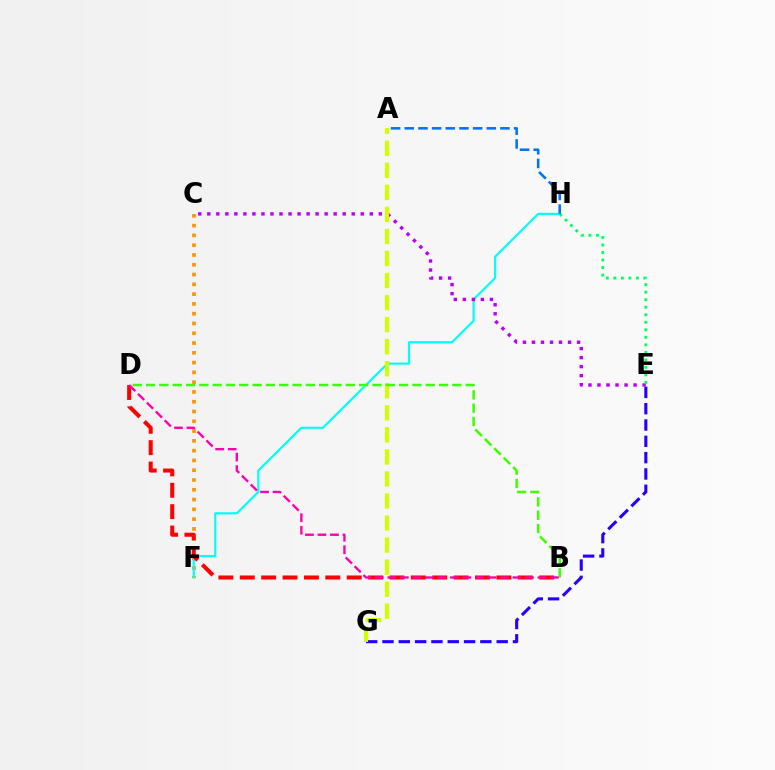{('E', 'G'): [{'color': '#2500ff', 'line_style': 'dashed', 'thickness': 2.22}], ('C', 'F'): [{'color': '#ff9400', 'line_style': 'dotted', 'thickness': 2.66}], ('F', 'H'): [{'color': '#00fff6', 'line_style': 'solid', 'thickness': 1.57}], ('C', 'E'): [{'color': '#b900ff', 'line_style': 'dotted', 'thickness': 2.45}], ('E', 'H'): [{'color': '#00ff5c', 'line_style': 'dotted', 'thickness': 2.04}], ('A', 'G'): [{'color': '#d1ff00', 'line_style': 'dashed', 'thickness': 2.99}], ('B', 'D'): [{'color': '#ff0000', 'line_style': 'dashed', 'thickness': 2.91}, {'color': '#3dff00', 'line_style': 'dashed', 'thickness': 1.81}, {'color': '#ff00ac', 'line_style': 'dashed', 'thickness': 1.7}], ('A', 'H'): [{'color': '#0074ff', 'line_style': 'dashed', 'thickness': 1.86}]}